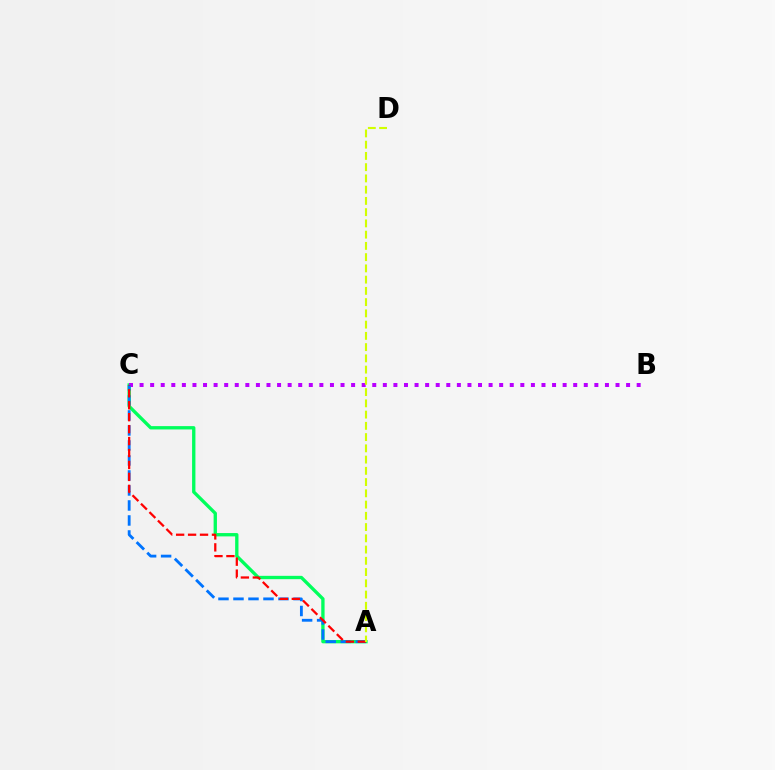{('A', 'C'): [{'color': '#00ff5c', 'line_style': 'solid', 'thickness': 2.4}, {'color': '#0074ff', 'line_style': 'dashed', 'thickness': 2.04}, {'color': '#ff0000', 'line_style': 'dashed', 'thickness': 1.62}], ('B', 'C'): [{'color': '#b900ff', 'line_style': 'dotted', 'thickness': 2.87}], ('A', 'D'): [{'color': '#d1ff00', 'line_style': 'dashed', 'thickness': 1.53}]}